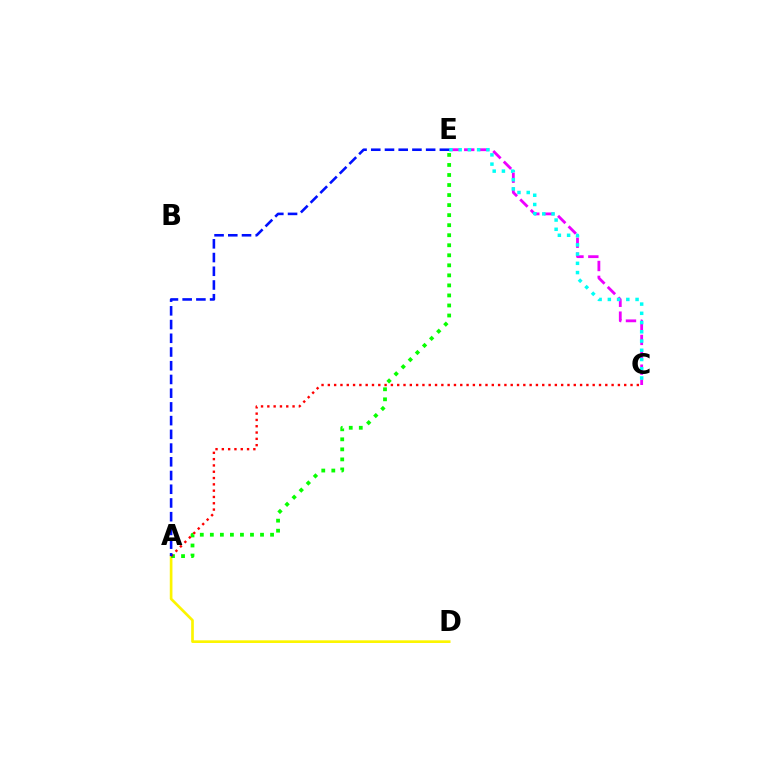{('C', 'E'): [{'color': '#ee00ff', 'line_style': 'dashed', 'thickness': 2.02}, {'color': '#00fff6', 'line_style': 'dotted', 'thickness': 2.51}], ('A', 'D'): [{'color': '#fcf500', 'line_style': 'solid', 'thickness': 1.92}], ('A', 'E'): [{'color': '#08ff00', 'line_style': 'dotted', 'thickness': 2.73}, {'color': '#0010ff', 'line_style': 'dashed', 'thickness': 1.86}], ('A', 'C'): [{'color': '#ff0000', 'line_style': 'dotted', 'thickness': 1.71}]}